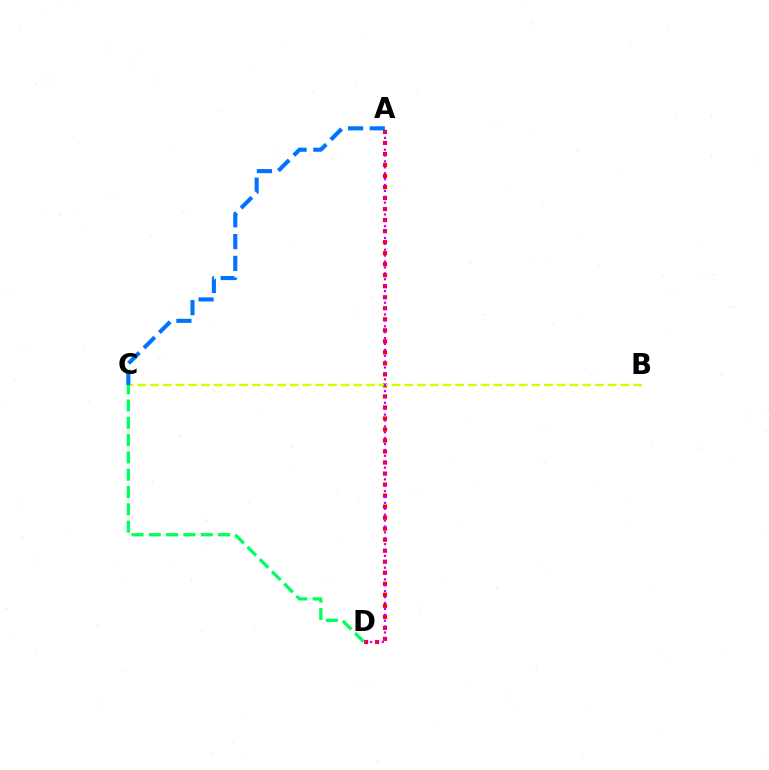{('A', 'D'): [{'color': '#ff0000', 'line_style': 'dotted', 'thickness': 2.99}, {'color': '#b900ff', 'line_style': 'dotted', 'thickness': 1.6}], ('B', 'C'): [{'color': '#d1ff00', 'line_style': 'dashed', 'thickness': 1.73}], ('A', 'C'): [{'color': '#0074ff', 'line_style': 'dashed', 'thickness': 2.96}], ('C', 'D'): [{'color': '#00ff5c', 'line_style': 'dashed', 'thickness': 2.35}]}